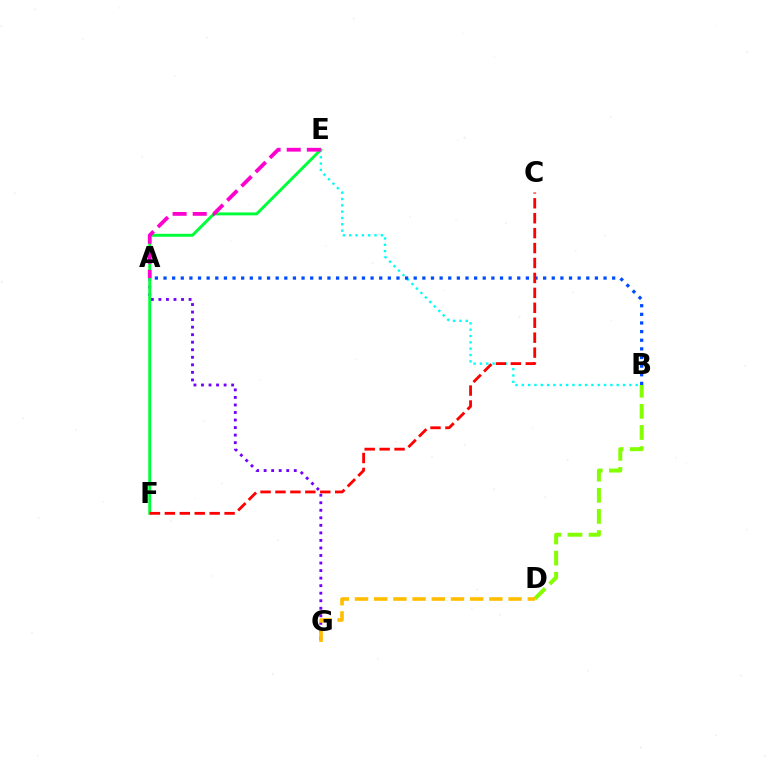{('A', 'G'): [{'color': '#7200ff', 'line_style': 'dotted', 'thickness': 2.05}], ('B', 'E'): [{'color': '#00fff6', 'line_style': 'dotted', 'thickness': 1.72}], ('E', 'F'): [{'color': '#00ff39', 'line_style': 'solid', 'thickness': 2.11}], ('B', 'D'): [{'color': '#84ff00', 'line_style': 'dashed', 'thickness': 2.87}], ('D', 'G'): [{'color': '#ffbd00', 'line_style': 'dashed', 'thickness': 2.61}], ('A', 'B'): [{'color': '#004bff', 'line_style': 'dotted', 'thickness': 2.34}], ('C', 'F'): [{'color': '#ff0000', 'line_style': 'dashed', 'thickness': 2.03}], ('A', 'E'): [{'color': '#ff00cf', 'line_style': 'dashed', 'thickness': 2.73}]}